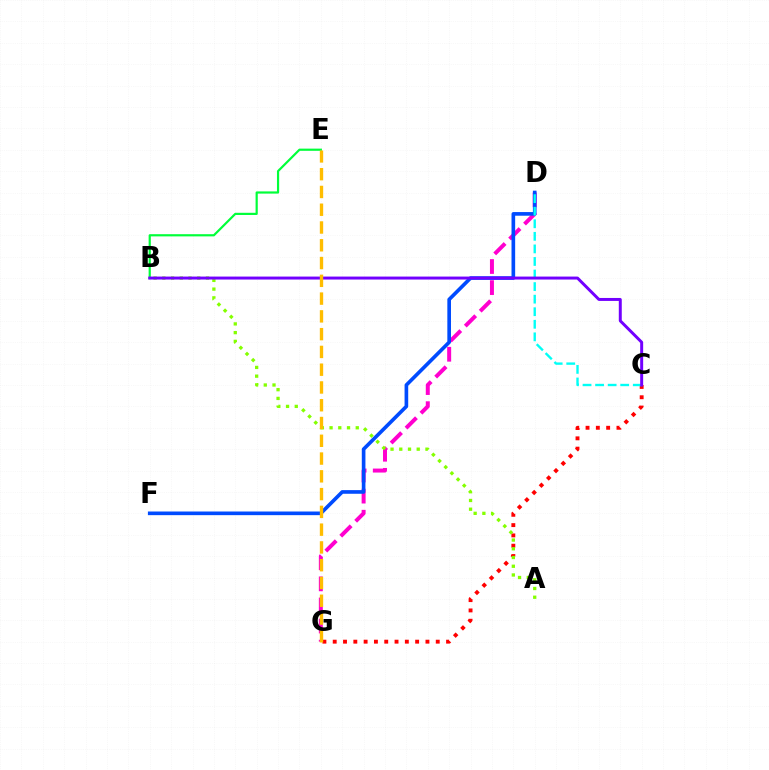{('D', 'G'): [{'color': '#ff00cf', 'line_style': 'dashed', 'thickness': 2.87}], ('C', 'G'): [{'color': '#ff0000', 'line_style': 'dotted', 'thickness': 2.8}], ('D', 'F'): [{'color': '#004bff', 'line_style': 'solid', 'thickness': 2.63}], ('C', 'D'): [{'color': '#00fff6', 'line_style': 'dashed', 'thickness': 1.71}], ('A', 'B'): [{'color': '#84ff00', 'line_style': 'dotted', 'thickness': 2.37}], ('B', 'E'): [{'color': '#00ff39', 'line_style': 'solid', 'thickness': 1.58}], ('B', 'C'): [{'color': '#7200ff', 'line_style': 'solid', 'thickness': 2.14}], ('E', 'G'): [{'color': '#ffbd00', 'line_style': 'dashed', 'thickness': 2.41}]}